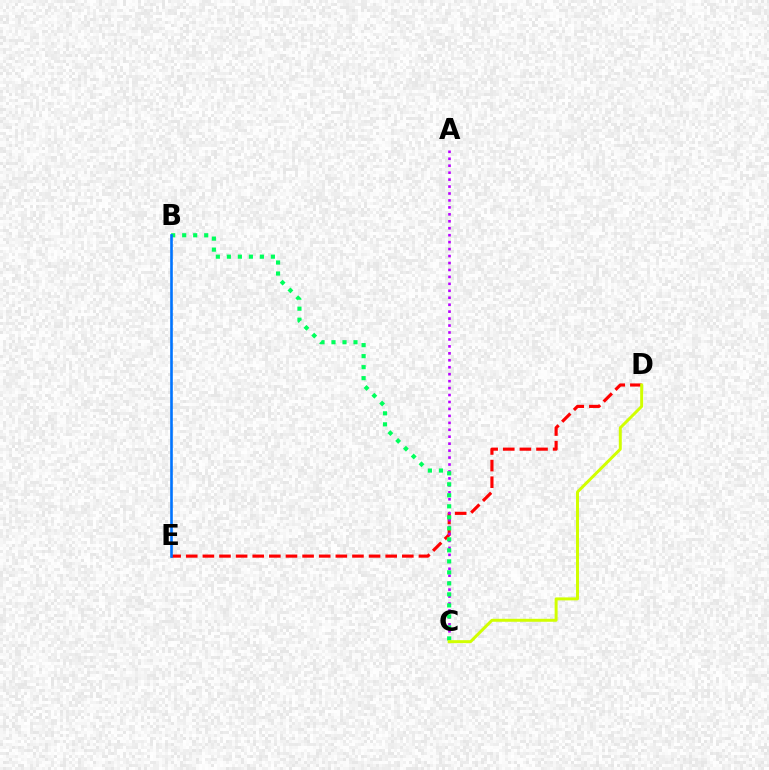{('D', 'E'): [{'color': '#ff0000', 'line_style': 'dashed', 'thickness': 2.26}], ('A', 'C'): [{'color': '#b900ff', 'line_style': 'dotted', 'thickness': 1.89}], ('B', 'C'): [{'color': '#00ff5c', 'line_style': 'dotted', 'thickness': 2.99}], ('B', 'E'): [{'color': '#0074ff', 'line_style': 'solid', 'thickness': 1.89}], ('C', 'D'): [{'color': '#d1ff00', 'line_style': 'solid', 'thickness': 2.14}]}